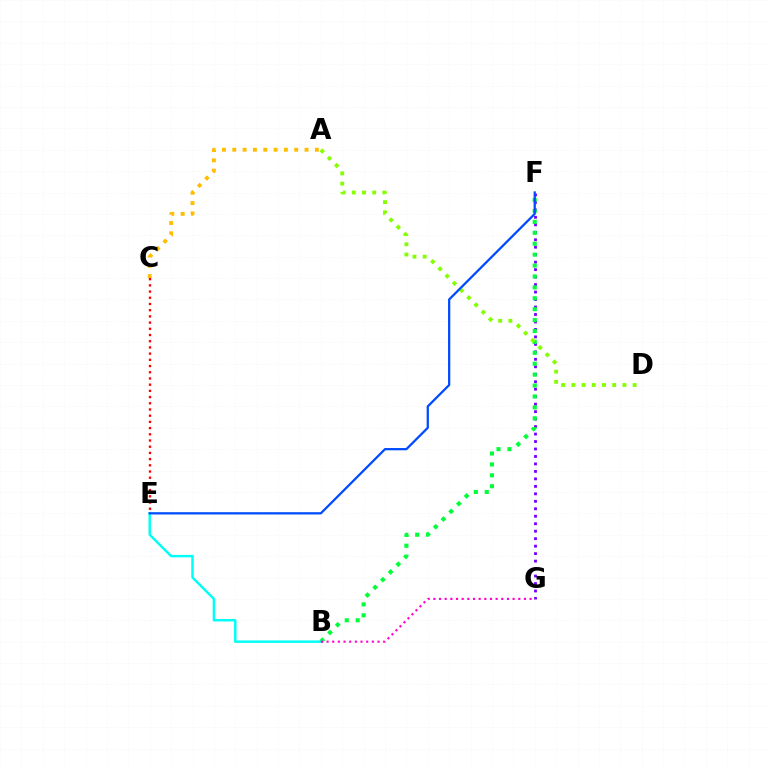{('F', 'G'): [{'color': '#7200ff', 'line_style': 'dotted', 'thickness': 2.03}], ('B', 'F'): [{'color': '#00ff39', 'line_style': 'dotted', 'thickness': 2.96}], ('B', 'E'): [{'color': '#00fff6', 'line_style': 'solid', 'thickness': 1.77}], ('A', 'C'): [{'color': '#ffbd00', 'line_style': 'dotted', 'thickness': 2.81}], ('B', 'G'): [{'color': '#ff00cf', 'line_style': 'dotted', 'thickness': 1.54}], ('A', 'D'): [{'color': '#84ff00', 'line_style': 'dotted', 'thickness': 2.77}], ('C', 'E'): [{'color': '#ff0000', 'line_style': 'dotted', 'thickness': 1.69}], ('E', 'F'): [{'color': '#004bff', 'line_style': 'solid', 'thickness': 1.63}]}